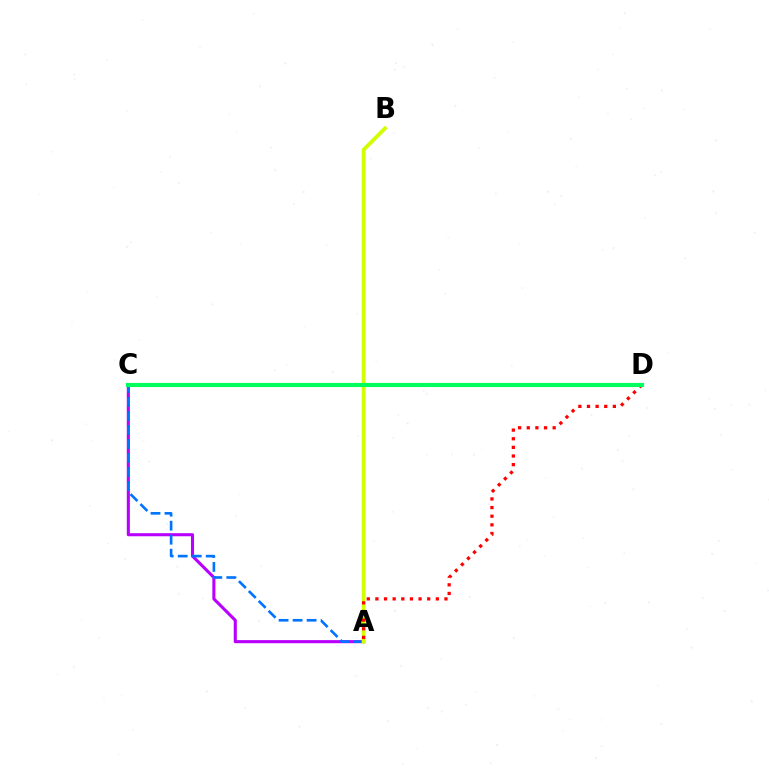{('A', 'C'): [{'color': '#b900ff', 'line_style': 'solid', 'thickness': 2.23}, {'color': '#0074ff', 'line_style': 'dashed', 'thickness': 1.9}], ('A', 'B'): [{'color': '#d1ff00', 'line_style': 'solid', 'thickness': 2.72}], ('A', 'D'): [{'color': '#ff0000', 'line_style': 'dotted', 'thickness': 2.35}], ('C', 'D'): [{'color': '#00ff5c', 'line_style': 'solid', 'thickness': 2.98}]}